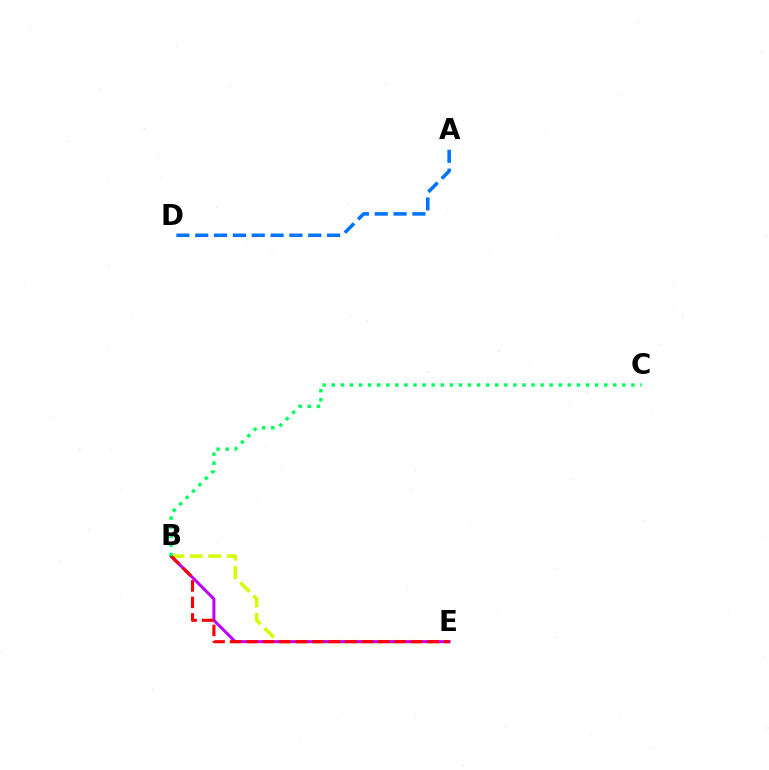{('B', 'E'): [{'color': '#d1ff00', 'line_style': 'dashed', 'thickness': 2.52}, {'color': '#b900ff', 'line_style': 'solid', 'thickness': 2.17}, {'color': '#ff0000', 'line_style': 'dashed', 'thickness': 2.24}], ('B', 'C'): [{'color': '#00ff5c', 'line_style': 'dotted', 'thickness': 2.47}], ('A', 'D'): [{'color': '#0074ff', 'line_style': 'dashed', 'thickness': 2.56}]}